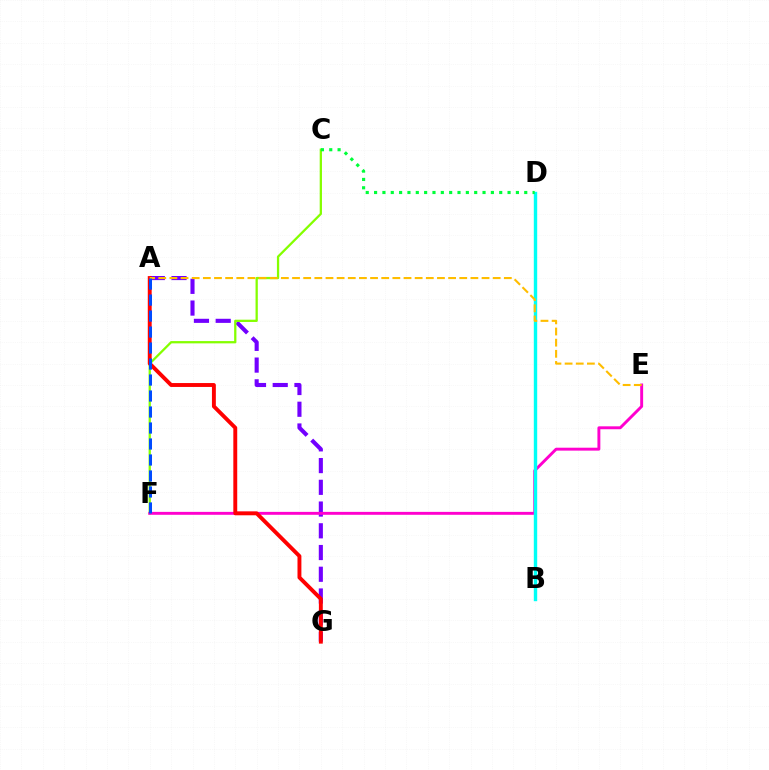{('A', 'G'): [{'color': '#7200ff', 'line_style': 'dashed', 'thickness': 2.95}, {'color': '#ff0000', 'line_style': 'solid', 'thickness': 2.81}], ('C', 'F'): [{'color': '#84ff00', 'line_style': 'solid', 'thickness': 1.64}], ('E', 'F'): [{'color': '#ff00cf', 'line_style': 'solid', 'thickness': 2.1}], ('B', 'D'): [{'color': '#00fff6', 'line_style': 'solid', 'thickness': 2.44}], ('C', 'D'): [{'color': '#00ff39', 'line_style': 'dotted', 'thickness': 2.27}], ('A', 'E'): [{'color': '#ffbd00', 'line_style': 'dashed', 'thickness': 1.51}], ('A', 'F'): [{'color': '#004bff', 'line_style': 'dashed', 'thickness': 2.17}]}